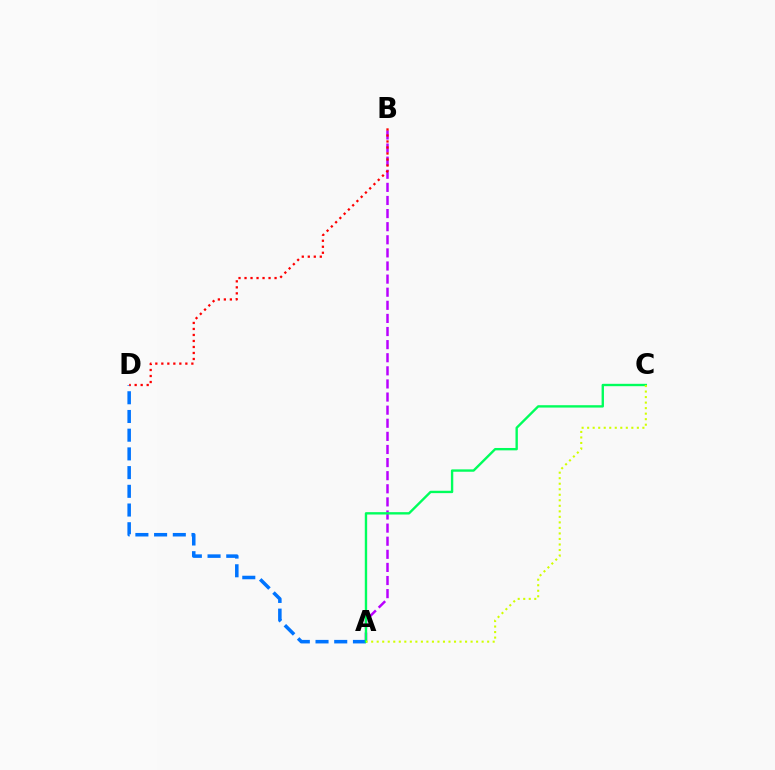{('A', 'B'): [{'color': '#b900ff', 'line_style': 'dashed', 'thickness': 1.78}], ('A', 'D'): [{'color': '#0074ff', 'line_style': 'dashed', 'thickness': 2.54}], ('A', 'C'): [{'color': '#00ff5c', 'line_style': 'solid', 'thickness': 1.71}, {'color': '#d1ff00', 'line_style': 'dotted', 'thickness': 1.5}], ('B', 'D'): [{'color': '#ff0000', 'line_style': 'dotted', 'thickness': 1.63}]}